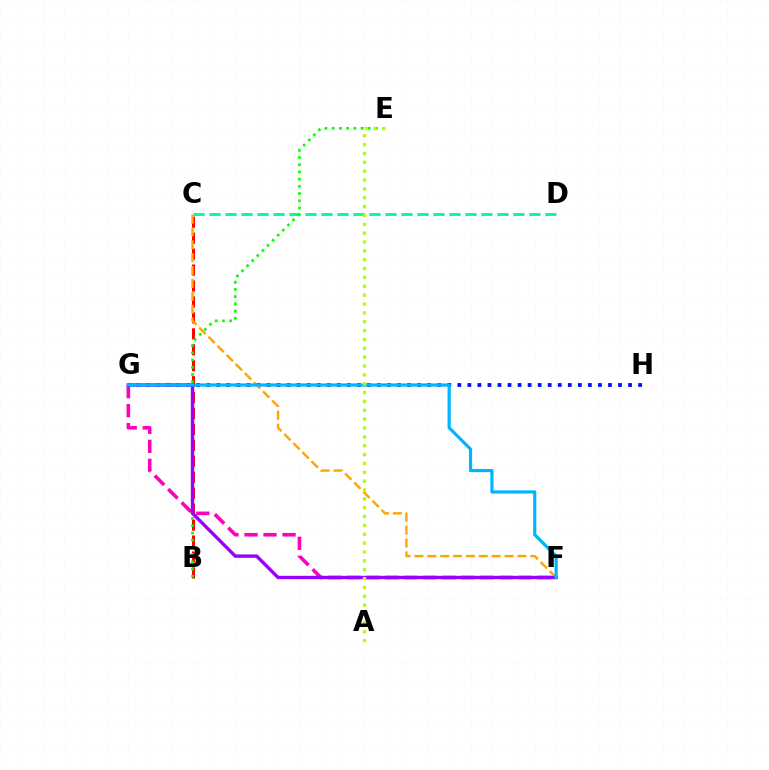{('F', 'G'): [{'color': '#ff00bd', 'line_style': 'dashed', 'thickness': 2.58}, {'color': '#9b00ff', 'line_style': 'solid', 'thickness': 2.44}, {'color': '#00b5ff', 'line_style': 'solid', 'thickness': 2.3}], ('B', 'C'): [{'color': '#ff0000', 'line_style': 'dashed', 'thickness': 2.17}], ('G', 'H'): [{'color': '#0010ff', 'line_style': 'dotted', 'thickness': 2.73}], ('C', 'D'): [{'color': '#00ff9d', 'line_style': 'dashed', 'thickness': 2.17}], ('B', 'E'): [{'color': '#08ff00', 'line_style': 'dotted', 'thickness': 1.96}], ('C', 'F'): [{'color': '#ffa500', 'line_style': 'dashed', 'thickness': 1.75}], ('A', 'E'): [{'color': '#b3ff00', 'line_style': 'dotted', 'thickness': 2.41}]}